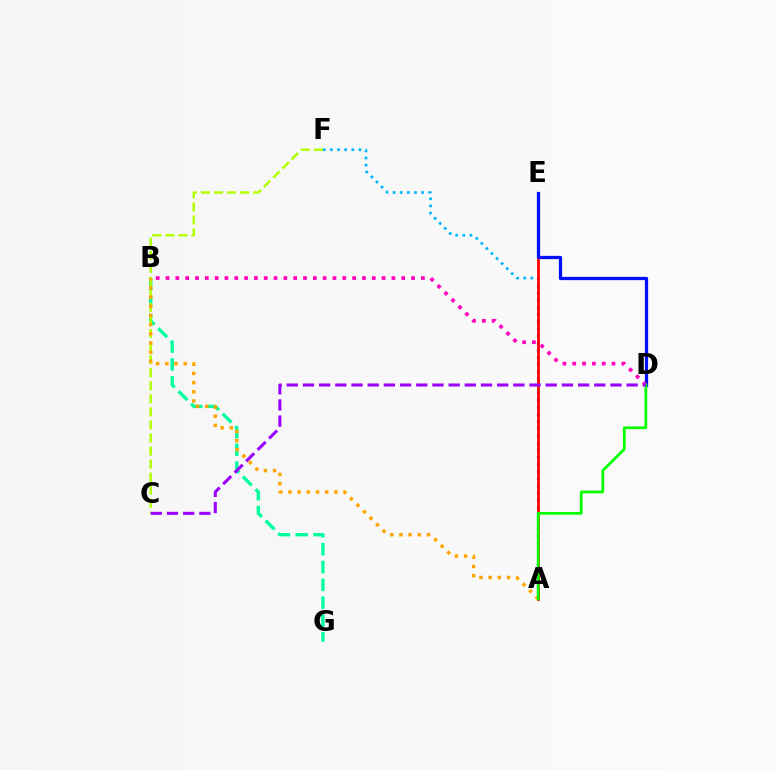{('A', 'F'): [{'color': '#00b5ff', 'line_style': 'dotted', 'thickness': 1.94}], ('B', 'G'): [{'color': '#00ff9d', 'line_style': 'dashed', 'thickness': 2.42}], ('A', 'E'): [{'color': '#ff0000', 'line_style': 'solid', 'thickness': 2.01}], ('D', 'E'): [{'color': '#0010ff', 'line_style': 'solid', 'thickness': 2.34}], ('C', 'F'): [{'color': '#b3ff00', 'line_style': 'dashed', 'thickness': 1.77}], ('B', 'D'): [{'color': '#ff00bd', 'line_style': 'dotted', 'thickness': 2.67}], ('A', 'B'): [{'color': '#ffa500', 'line_style': 'dotted', 'thickness': 2.5}], ('A', 'D'): [{'color': '#08ff00', 'line_style': 'solid', 'thickness': 1.98}], ('C', 'D'): [{'color': '#9b00ff', 'line_style': 'dashed', 'thickness': 2.2}]}